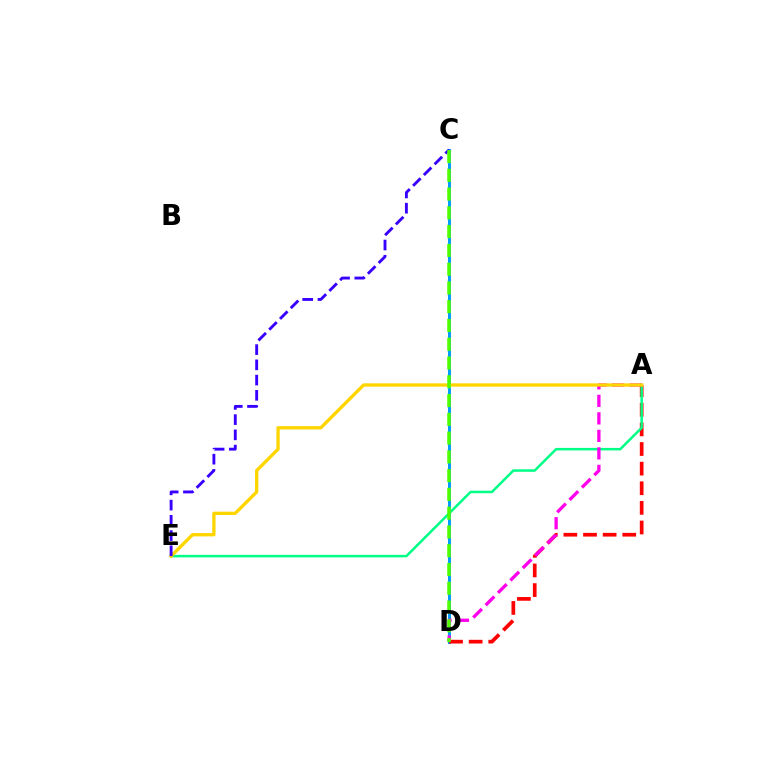{('C', 'D'): [{'color': '#009eff', 'line_style': 'solid', 'thickness': 2.15}, {'color': '#4fff00', 'line_style': 'dashed', 'thickness': 2.55}], ('A', 'D'): [{'color': '#ff0000', 'line_style': 'dashed', 'thickness': 2.67}, {'color': '#ff00ed', 'line_style': 'dashed', 'thickness': 2.38}], ('A', 'E'): [{'color': '#00ff86', 'line_style': 'solid', 'thickness': 1.81}, {'color': '#ffd500', 'line_style': 'solid', 'thickness': 2.38}], ('C', 'E'): [{'color': '#3700ff', 'line_style': 'dashed', 'thickness': 2.07}]}